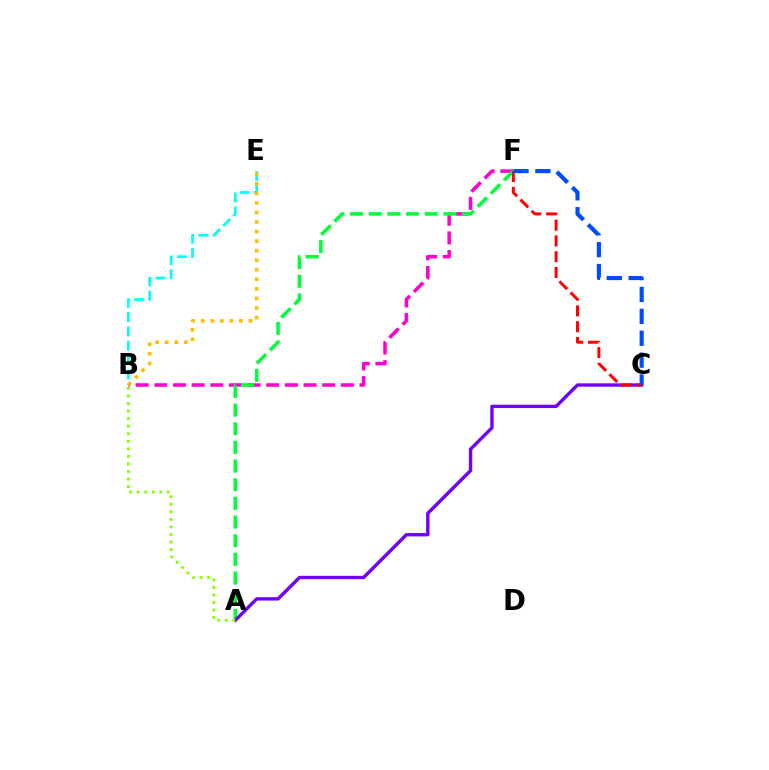{('B', 'F'): [{'color': '#ff00cf', 'line_style': 'dashed', 'thickness': 2.53}], ('B', 'E'): [{'color': '#00fff6', 'line_style': 'dashed', 'thickness': 1.94}, {'color': '#ffbd00', 'line_style': 'dotted', 'thickness': 2.59}], ('A', 'F'): [{'color': '#00ff39', 'line_style': 'dashed', 'thickness': 2.54}], ('A', 'C'): [{'color': '#7200ff', 'line_style': 'solid', 'thickness': 2.42}], ('C', 'F'): [{'color': '#ff0000', 'line_style': 'dashed', 'thickness': 2.14}, {'color': '#004bff', 'line_style': 'dashed', 'thickness': 2.97}], ('A', 'B'): [{'color': '#84ff00', 'line_style': 'dotted', 'thickness': 2.05}]}